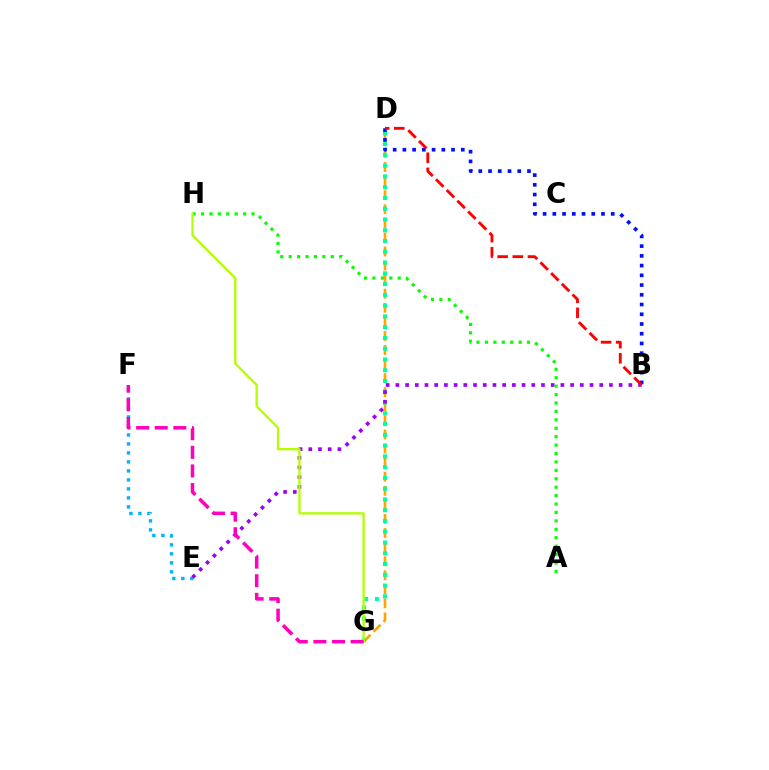{('D', 'G'): [{'color': '#ffa500', 'line_style': 'dashed', 'thickness': 1.91}, {'color': '#00ff9d', 'line_style': 'dotted', 'thickness': 2.93}], ('E', 'F'): [{'color': '#00b5ff', 'line_style': 'dotted', 'thickness': 2.44}], ('B', 'D'): [{'color': '#0010ff', 'line_style': 'dotted', 'thickness': 2.64}, {'color': '#ff0000', 'line_style': 'dashed', 'thickness': 2.06}], ('B', 'E'): [{'color': '#9b00ff', 'line_style': 'dotted', 'thickness': 2.64}], ('A', 'H'): [{'color': '#08ff00', 'line_style': 'dotted', 'thickness': 2.29}], ('G', 'H'): [{'color': '#b3ff00', 'line_style': 'solid', 'thickness': 1.66}], ('F', 'G'): [{'color': '#ff00bd', 'line_style': 'dashed', 'thickness': 2.53}]}